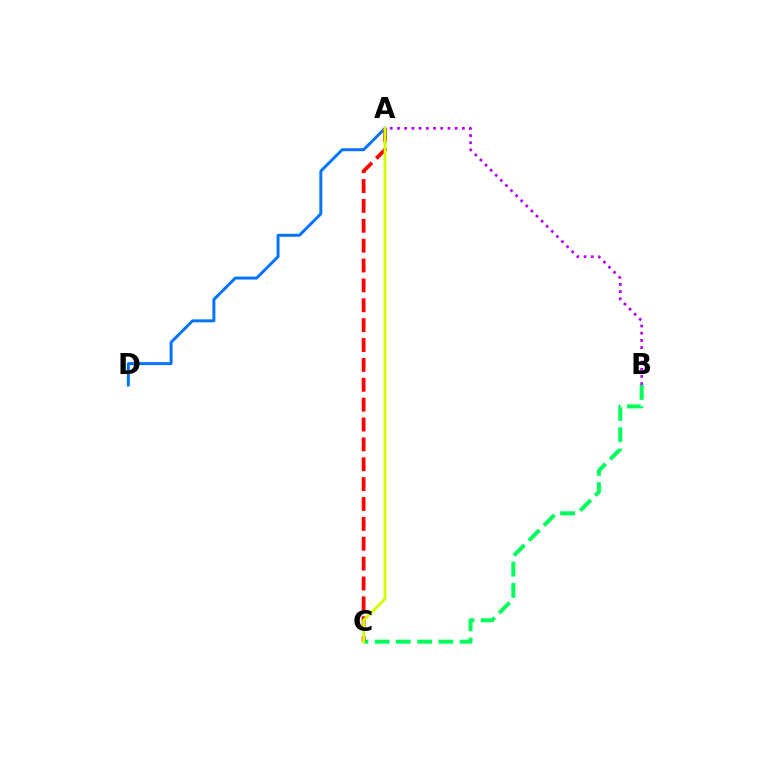{('A', 'B'): [{'color': '#b900ff', 'line_style': 'dotted', 'thickness': 1.96}], ('B', 'C'): [{'color': '#00ff5c', 'line_style': 'dashed', 'thickness': 2.89}], ('A', 'D'): [{'color': '#0074ff', 'line_style': 'solid', 'thickness': 2.13}], ('A', 'C'): [{'color': '#ff0000', 'line_style': 'dashed', 'thickness': 2.7}, {'color': '#d1ff00', 'line_style': 'solid', 'thickness': 2.06}]}